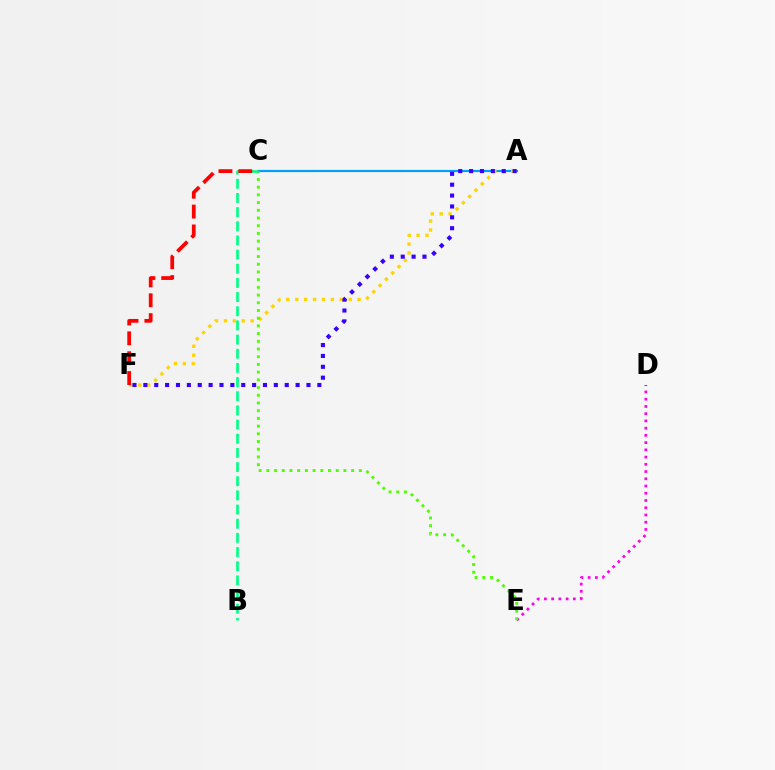{('A', 'C'): [{'color': '#009eff', 'line_style': 'solid', 'thickness': 1.56}], ('A', 'F'): [{'color': '#ffd500', 'line_style': 'dotted', 'thickness': 2.42}, {'color': '#3700ff', 'line_style': 'dotted', 'thickness': 2.95}], ('D', 'E'): [{'color': '#ff00ed', 'line_style': 'dotted', 'thickness': 1.97}], ('C', 'E'): [{'color': '#4fff00', 'line_style': 'dotted', 'thickness': 2.09}], ('B', 'C'): [{'color': '#00ff86', 'line_style': 'dashed', 'thickness': 1.92}], ('C', 'F'): [{'color': '#ff0000', 'line_style': 'dashed', 'thickness': 2.7}]}